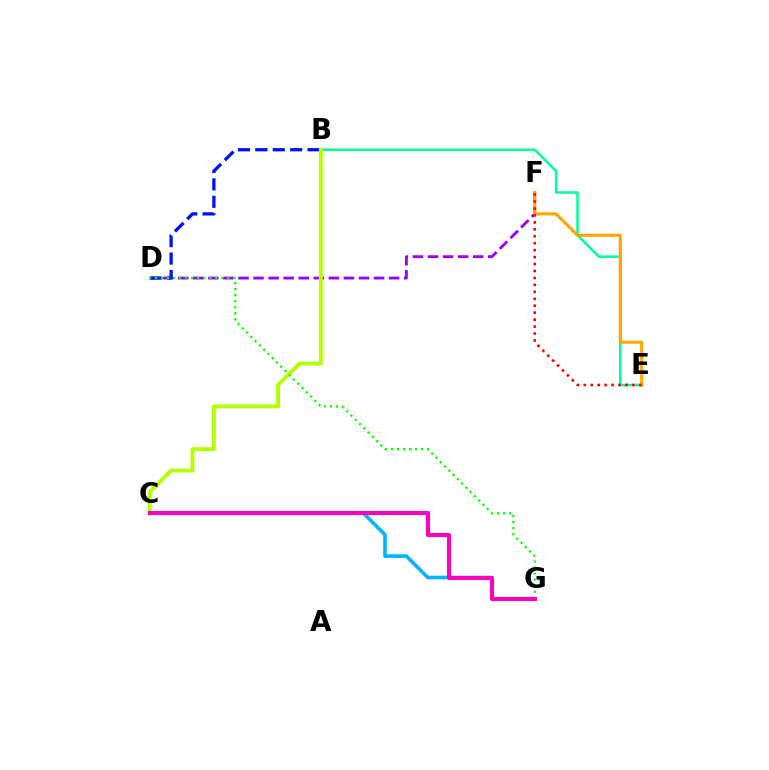{('D', 'F'): [{'color': '#9b00ff', 'line_style': 'dashed', 'thickness': 2.05}], ('B', 'E'): [{'color': '#00ff9d', 'line_style': 'solid', 'thickness': 1.83}], ('B', 'D'): [{'color': '#0010ff', 'line_style': 'dashed', 'thickness': 2.36}], ('B', 'C'): [{'color': '#b3ff00', 'line_style': 'solid', 'thickness': 2.79}], ('E', 'F'): [{'color': '#ffa500', 'line_style': 'solid', 'thickness': 2.24}, {'color': '#ff0000', 'line_style': 'dotted', 'thickness': 1.89}], ('C', 'G'): [{'color': '#00b5ff', 'line_style': 'solid', 'thickness': 2.61}, {'color': '#ff00bd', 'line_style': 'solid', 'thickness': 2.94}], ('D', 'G'): [{'color': '#08ff00', 'line_style': 'dotted', 'thickness': 1.64}]}